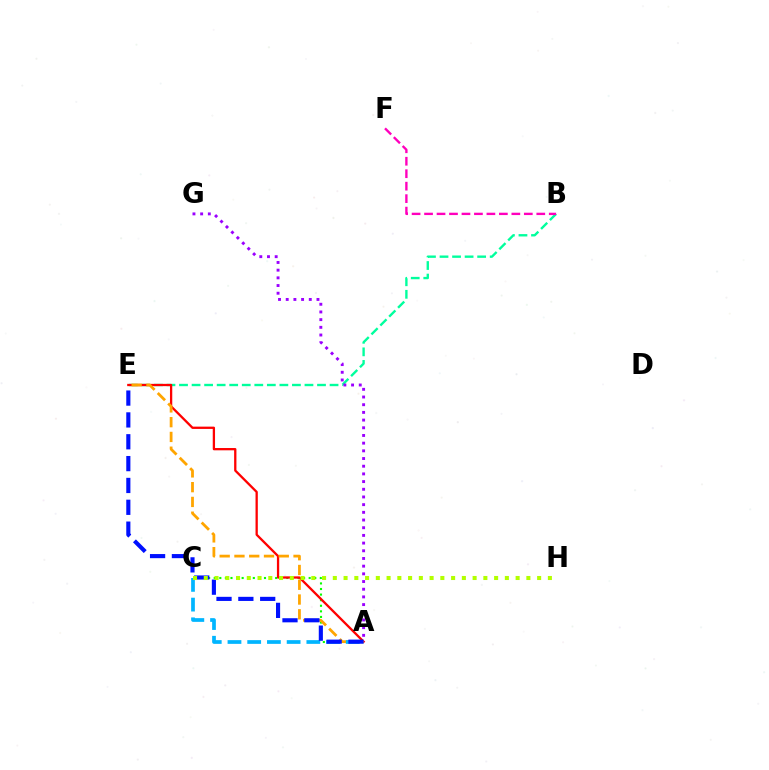{('B', 'E'): [{'color': '#00ff9d', 'line_style': 'dashed', 'thickness': 1.7}], ('A', 'C'): [{'color': '#08ff00', 'line_style': 'dotted', 'thickness': 1.52}, {'color': '#00b5ff', 'line_style': 'dashed', 'thickness': 2.68}], ('A', 'E'): [{'color': '#ff0000', 'line_style': 'solid', 'thickness': 1.65}, {'color': '#ffa500', 'line_style': 'dashed', 'thickness': 2.01}, {'color': '#0010ff', 'line_style': 'dashed', 'thickness': 2.97}], ('B', 'F'): [{'color': '#ff00bd', 'line_style': 'dashed', 'thickness': 1.69}], ('C', 'H'): [{'color': '#b3ff00', 'line_style': 'dotted', 'thickness': 2.92}], ('A', 'G'): [{'color': '#9b00ff', 'line_style': 'dotted', 'thickness': 2.09}]}